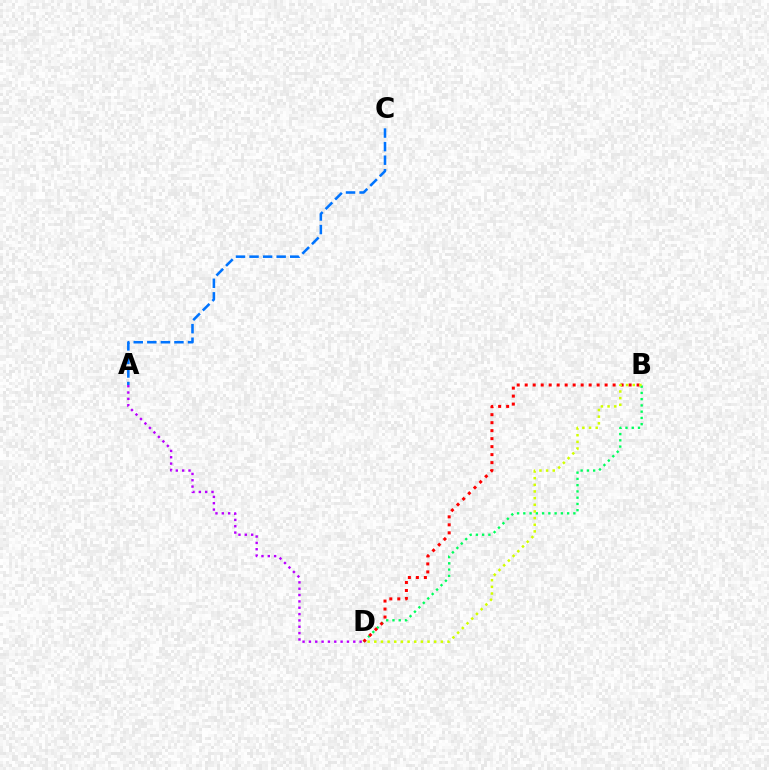{('B', 'D'): [{'color': '#00ff5c', 'line_style': 'dotted', 'thickness': 1.7}, {'color': '#ff0000', 'line_style': 'dotted', 'thickness': 2.17}, {'color': '#d1ff00', 'line_style': 'dotted', 'thickness': 1.81}], ('A', 'D'): [{'color': '#b900ff', 'line_style': 'dotted', 'thickness': 1.72}], ('A', 'C'): [{'color': '#0074ff', 'line_style': 'dashed', 'thickness': 1.84}]}